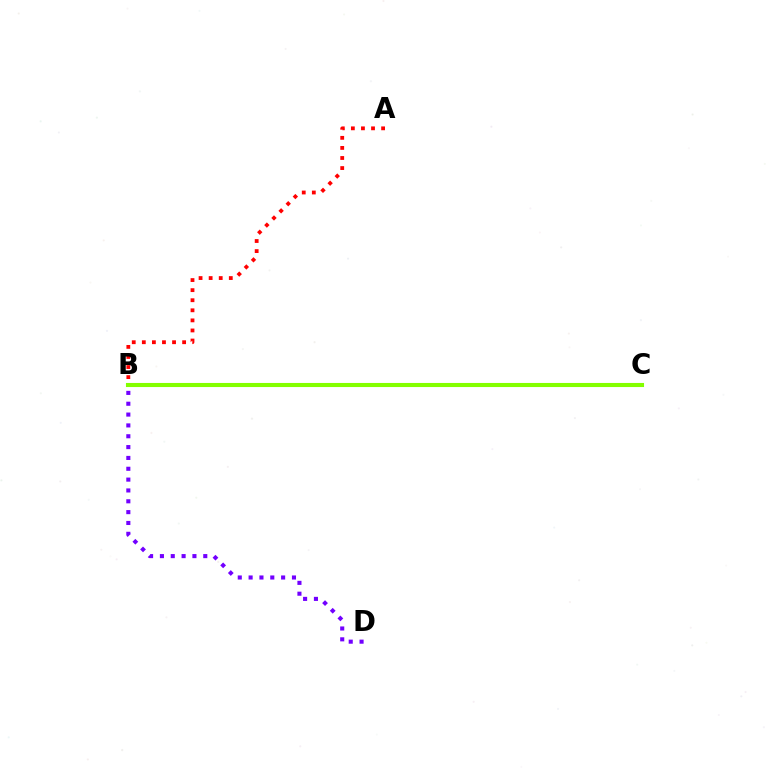{('B', 'C'): [{'color': '#00fff6', 'line_style': 'dashed', 'thickness': 1.71}, {'color': '#84ff00', 'line_style': 'solid', 'thickness': 2.94}], ('B', 'D'): [{'color': '#7200ff', 'line_style': 'dotted', 'thickness': 2.95}], ('A', 'B'): [{'color': '#ff0000', 'line_style': 'dotted', 'thickness': 2.74}]}